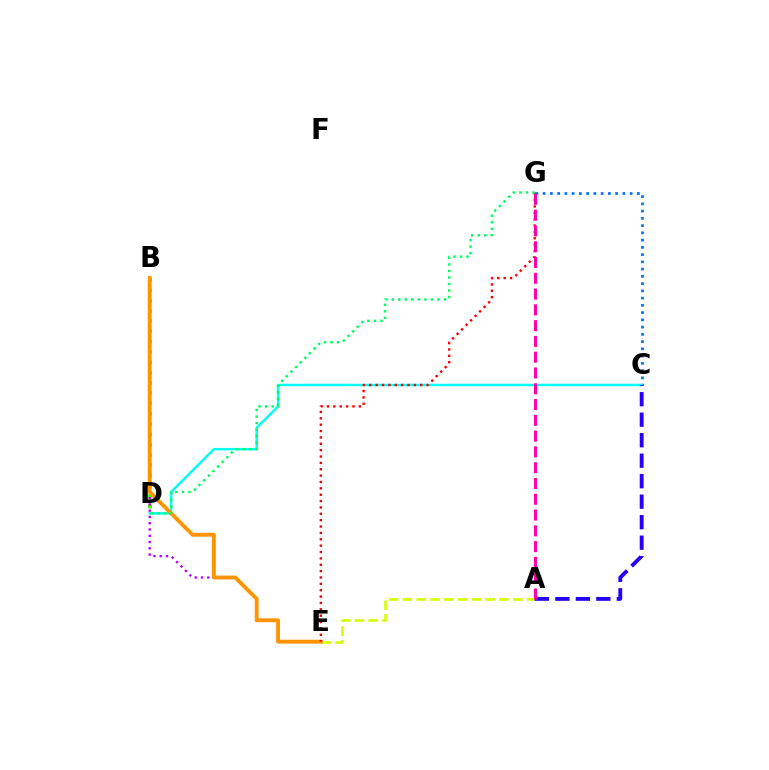{('C', 'G'): [{'color': '#0074ff', 'line_style': 'dotted', 'thickness': 1.97}], ('C', 'D'): [{'color': '#00fff6', 'line_style': 'solid', 'thickness': 1.77}], ('B', 'D'): [{'color': '#3dff00', 'line_style': 'dotted', 'thickness': 2.8}], ('A', 'E'): [{'color': '#d1ff00', 'line_style': 'dashed', 'thickness': 1.87}], ('B', 'E'): [{'color': '#b900ff', 'line_style': 'dotted', 'thickness': 1.7}, {'color': '#ff9400', 'line_style': 'solid', 'thickness': 2.78}], ('E', 'G'): [{'color': '#ff0000', 'line_style': 'dotted', 'thickness': 1.73}], ('D', 'G'): [{'color': '#00ff5c', 'line_style': 'dotted', 'thickness': 1.77}], ('A', 'C'): [{'color': '#2500ff', 'line_style': 'dashed', 'thickness': 2.78}], ('A', 'G'): [{'color': '#ff00ac', 'line_style': 'dashed', 'thickness': 2.14}]}